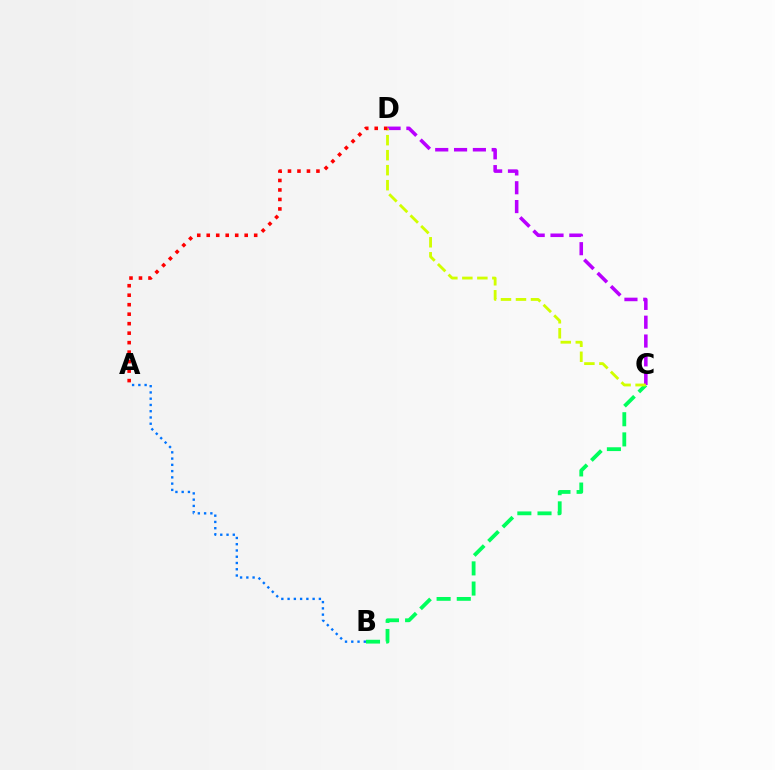{('B', 'C'): [{'color': '#00ff5c', 'line_style': 'dashed', 'thickness': 2.74}], ('C', 'D'): [{'color': '#b900ff', 'line_style': 'dashed', 'thickness': 2.56}, {'color': '#d1ff00', 'line_style': 'dashed', 'thickness': 2.04}], ('A', 'D'): [{'color': '#ff0000', 'line_style': 'dotted', 'thickness': 2.58}], ('A', 'B'): [{'color': '#0074ff', 'line_style': 'dotted', 'thickness': 1.7}]}